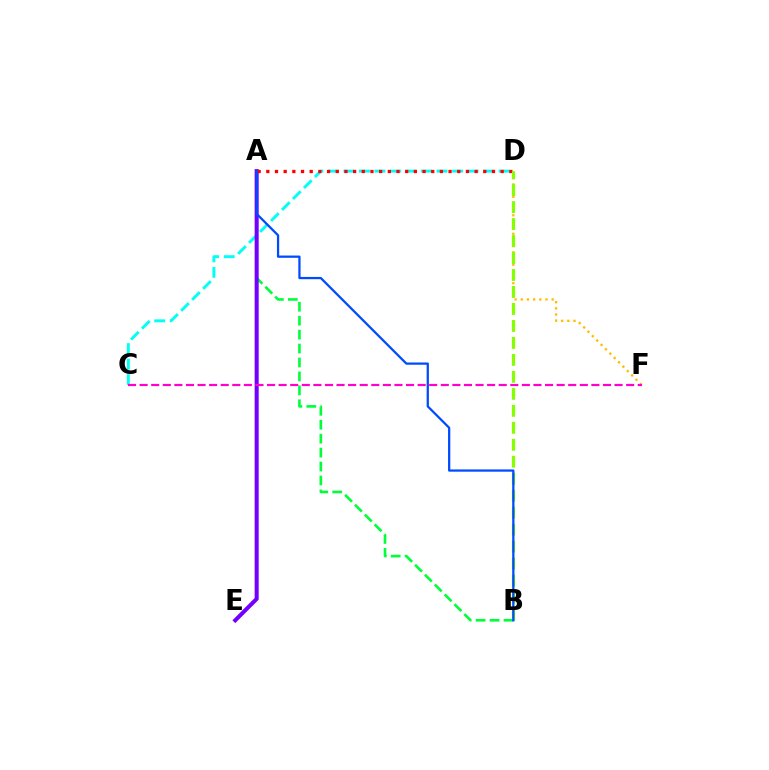{('A', 'B'): [{'color': '#00ff39', 'line_style': 'dashed', 'thickness': 1.89}, {'color': '#004bff', 'line_style': 'solid', 'thickness': 1.62}], ('C', 'D'): [{'color': '#00fff6', 'line_style': 'dashed', 'thickness': 2.11}], ('A', 'E'): [{'color': '#7200ff', 'line_style': 'solid', 'thickness': 2.91}], ('A', 'D'): [{'color': '#ff0000', 'line_style': 'dotted', 'thickness': 2.36}], ('D', 'F'): [{'color': '#ffbd00', 'line_style': 'dotted', 'thickness': 1.68}], ('B', 'D'): [{'color': '#84ff00', 'line_style': 'dashed', 'thickness': 2.31}], ('C', 'F'): [{'color': '#ff00cf', 'line_style': 'dashed', 'thickness': 1.57}]}